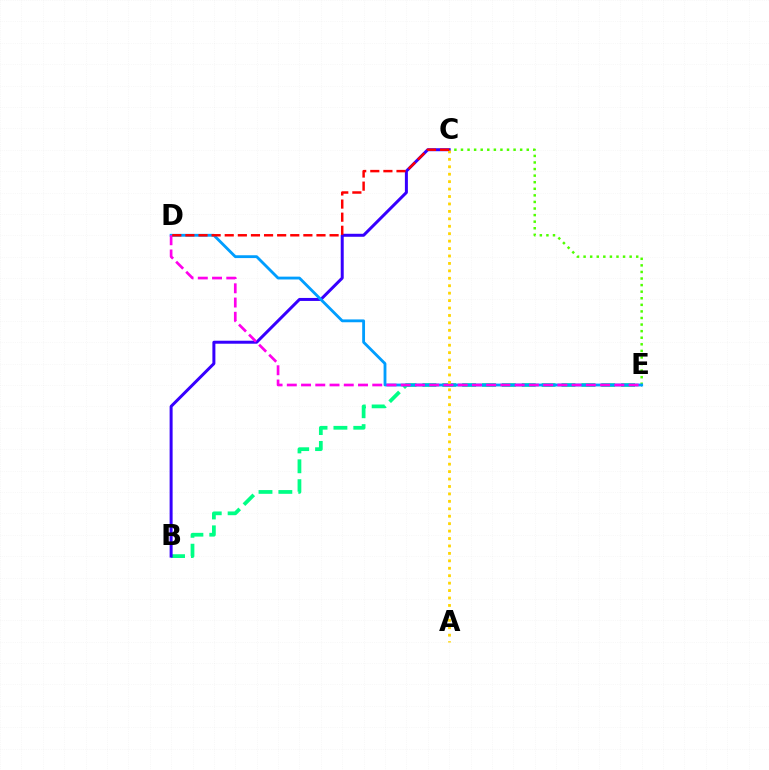{('B', 'E'): [{'color': '#00ff86', 'line_style': 'dashed', 'thickness': 2.7}], ('C', 'E'): [{'color': '#4fff00', 'line_style': 'dotted', 'thickness': 1.79}], ('B', 'C'): [{'color': '#3700ff', 'line_style': 'solid', 'thickness': 2.16}], ('D', 'E'): [{'color': '#009eff', 'line_style': 'solid', 'thickness': 2.04}, {'color': '#ff00ed', 'line_style': 'dashed', 'thickness': 1.93}], ('A', 'C'): [{'color': '#ffd500', 'line_style': 'dotted', 'thickness': 2.02}], ('C', 'D'): [{'color': '#ff0000', 'line_style': 'dashed', 'thickness': 1.78}]}